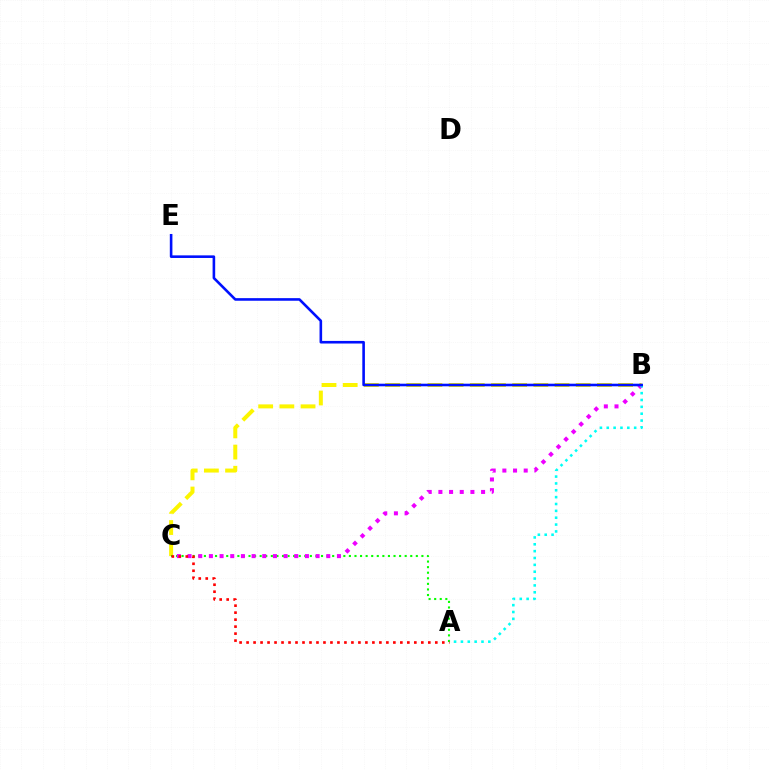{('B', 'C'): [{'color': '#fcf500', 'line_style': 'dashed', 'thickness': 2.88}, {'color': '#ee00ff', 'line_style': 'dotted', 'thickness': 2.9}], ('A', 'C'): [{'color': '#08ff00', 'line_style': 'dotted', 'thickness': 1.52}, {'color': '#ff0000', 'line_style': 'dotted', 'thickness': 1.9}], ('A', 'B'): [{'color': '#00fff6', 'line_style': 'dotted', 'thickness': 1.86}], ('B', 'E'): [{'color': '#0010ff', 'line_style': 'solid', 'thickness': 1.87}]}